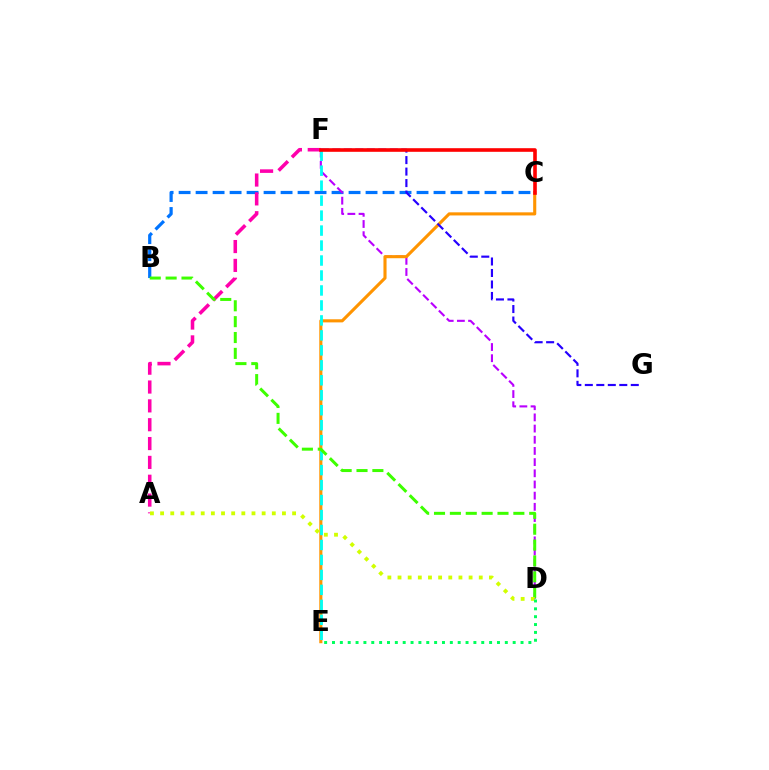{('B', 'C'): [{'color': '#0074ff', 'line_style': 'dashed', 'thickness': 2.31}], ('A', 'F'): [{'color': '#ff00ac', 'line_style': 'dashed', 'thickness': 2.56}], ('D', 'F'): [{'color': '#b900ff', 'line_style': 'dashed', 'thickness': 1.52}], ('C', 'E'): [{'color': '#ff9400', 'line_style': 'solid', 'thickness': 2.24}], ('E', 'F'): [{'color': '#00fff6', 'line_style': 'dashed', 'thickness': 2.03}], ('B', 'D'): [{'color': '#3dff00', 'line_style': 'dashed', 'thickness': 2.16}], ('A', 'D'): [{'color': '#d1ff00', 'line_style': 'dotted', 'thickness': 2.76}], ('D', 'E'): [{'color': '#00ff5c', 'line_style': 'dotted', 'thickness': 2.13}], ('F', 'G'): [{'color': '#2500ff', 'line_style': 'dashed', 'thickness': 1.56}], ('C', 'F'): [{'color': '#ff0000', 'line_style': 'solid', 'thickness': 2.6}]}